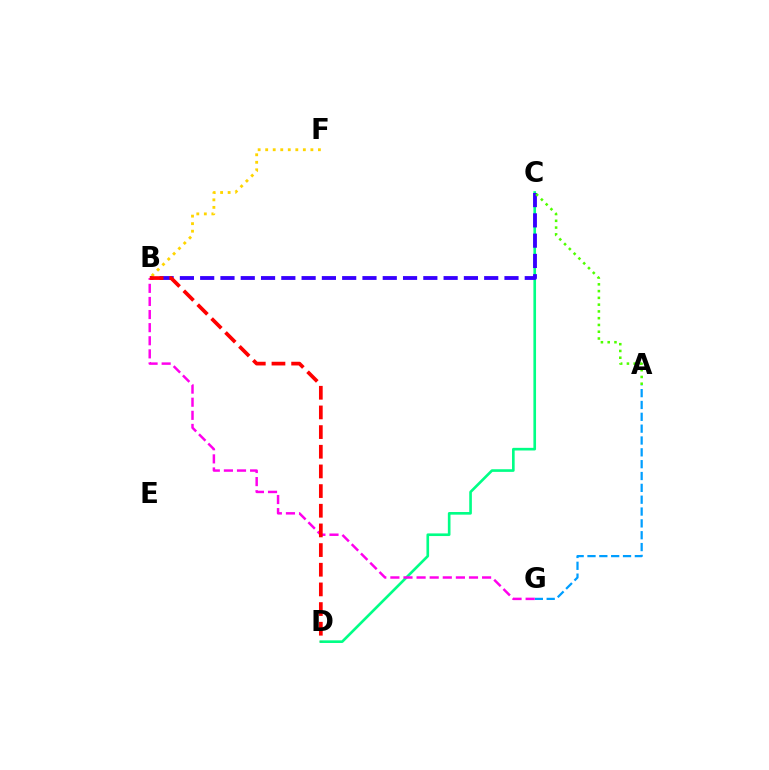{('C', 'D'): [{'color': '#00ff86', 'line_style': 'solid', 'thickness': 1.9}], ('B', 'C'): [{'color': '#3700ff', 'line_style': 'dashed', 'thickness': 2.76}], ('A', 'G'): [{'color': '#009eff', 'line_style': 'dashed', 'thickness': 1.61}], ('A', 'C'): [{'color': '#4fff00', 'line_style': 'dotted', 'thickness': 1.84}], ('B', 'F'): [{'color': '#ffd500', 'line_style': 'dotted', 'thickness': 2.05}], ('B', 'G'): [{'color': '#ff00ed', 'line_style': 'dashed', 'thickness': 1.78}], ('B', 'D'): [{'color': '#ff0000', 'line_style': 'dashed', 'thickness': 2.67}]}